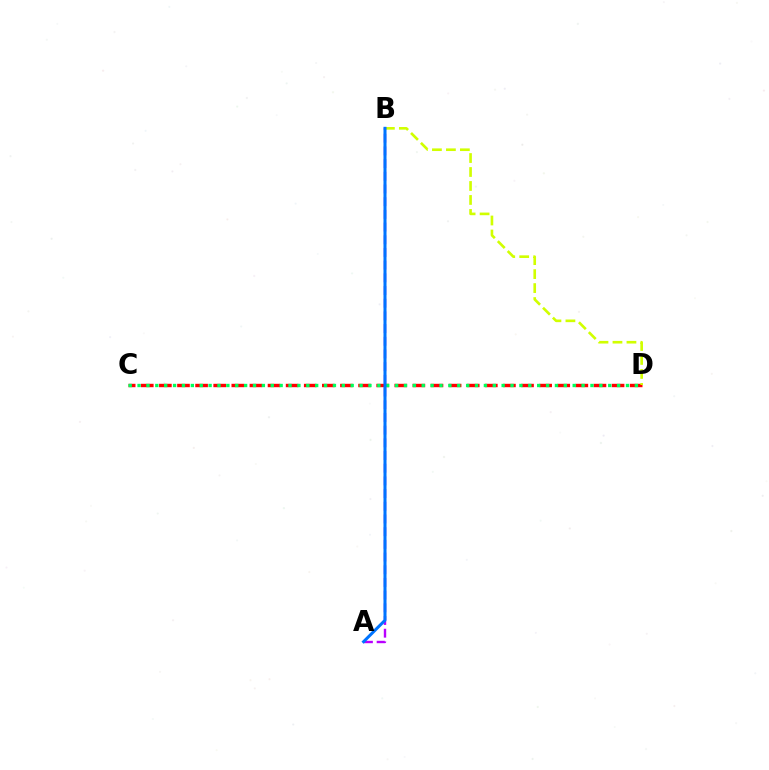{('C', 'D'): [{'color': '#ff0000', 'line_style': 'dashed', 'thickness': 2.46}, {'color': '#00ff5c', 'line_style': 'dotted', 'thickness': 2.41}], ('A', 'B'): [{'color': '#b900ff', 'line_style': 'dashed', 'thickness': 1.72}, {'color': '#0074ff', 'line_style': 'solid', 'thickness': 2.18}], ('B', 'D'): [{'color': '#d1ff00', 'line_style': 'dashed', 'thickness': 1.9}]}